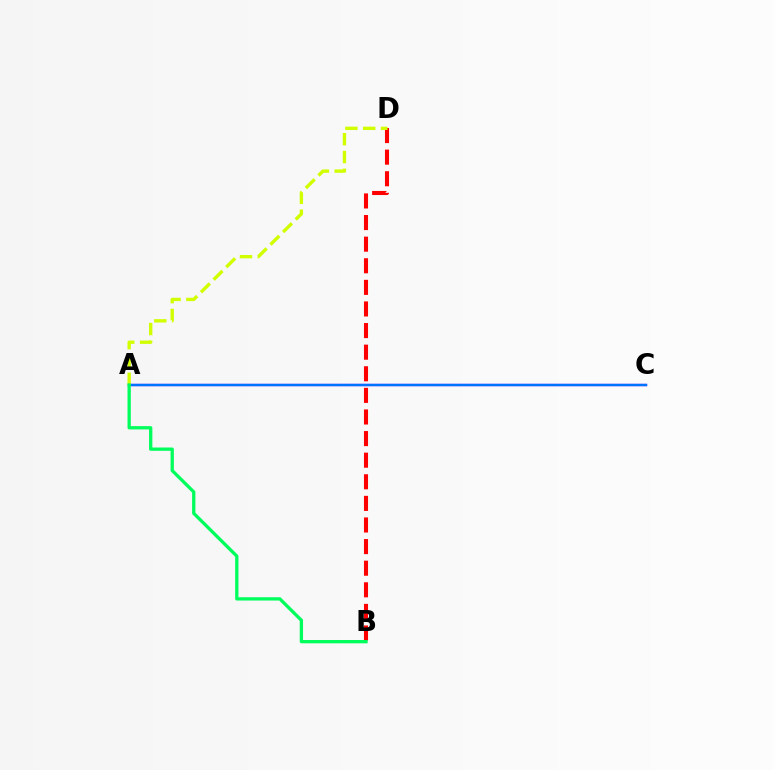{('A', 'C'): [{'color': '#b900ff', 'line_style': 'solid', 'thickness': 1.64}, {'color': '#0074ff', 'line_style': 'solid', 'thickness': 1.74}], ('B', 'D'): [{'color': '#ff0000', 'line_style': 'dashed', 'thickness': 2.93}], ('A', 'D'): [{'color': '#d1ff00', 'line_style': 'dashed', 'thickness': 2.42}], ('A', 'B'): [{'color': '#00ff5c', 'line_style': 'solid', 'thickness': 2.37}]}